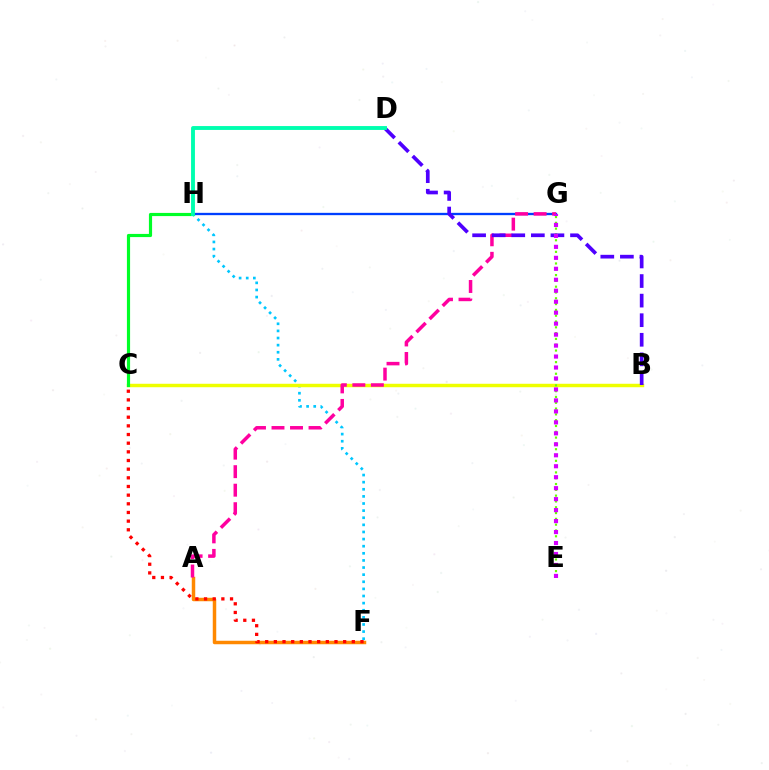{('A', 'F'): [{'color': '#ff8800', 'line_style': 'solid', 'thickness': 2.51}], ('F', 'H'): [{'color': '#00c7ff', 'line_style': 'dotted', 'thickness': 1.93}], ('B', 'C'): [{'color': '#eeff00', 'line_style': 'solid', 'thickness': 2.49}], ('C', 'H'): [{'color': '#00ff27', 'line_style': 'solid', 'thickness': 2.28}], ('G', 'H'): [{'color': '#003fff', 'line_style': 'solid', 'thickness': 1.67}], ('E', 'G'): [{'color': '#66ff00', 'line_style': 'dotted', 'thickness': 1.58}, {'color': '#d600ff', 'line_style': 'dotted', 'thickness': 2.98}], ('A', 'G'): [{'color': '#ff00a0', 'line_style': 'dashed', 'thickness': 2.52}], ('B', 'D'): [{'color': '#4f00ff', 'line_style': 'dashed', 'thickness': 2.66}], ('C', 'F'): [{'color': '#ff0000', 'line_style': 'dotted', 'thickness': 2.35}], ('D', 'H'): [{'color': '#00ffaf', 'line_style': 'solid', 'thickness': 2.79}]}